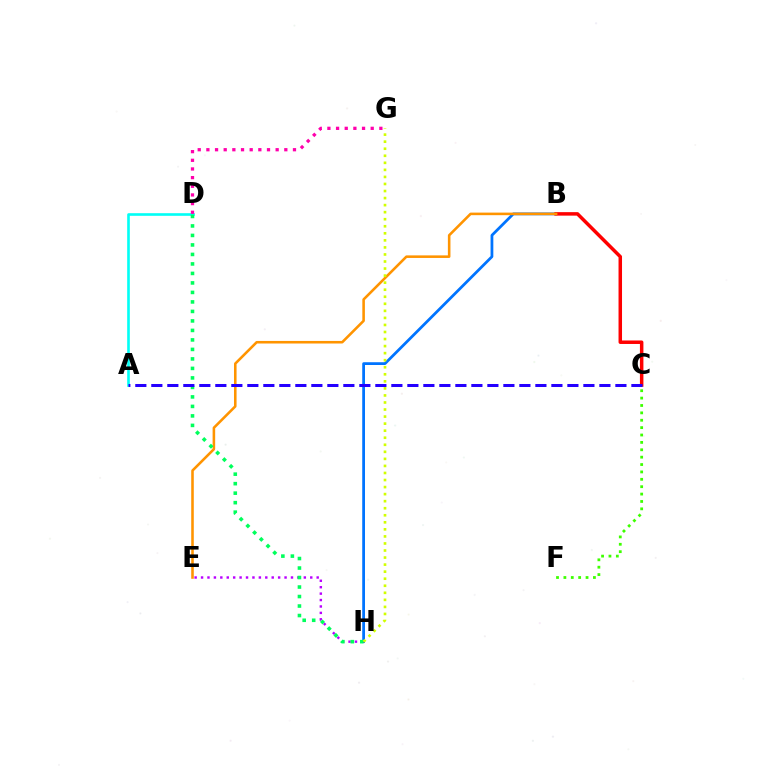{('B', 'H'): [{'color': '#0074ff', 'line_style': 'solid', 'thickness': 1.99}], ('B', 'C'): [{'color': '#ff0000', 'line_style': 'solid', 'thickness': 2.51}], ('C', 'F'): [{'color': '#3dff00', 'line_style': 'dotted', 'thickness': 2.01}], ('B', 'E'): [{'color': '#ff9400', 'line_style': 'solid', 'thickness': 1.85}], ('E', 'H'): [{'color': '#b900ff', 'line_style': 'dotted', 'thickness': 1.75}], ('A', 'D'): [{'color': '#00fff6', 'line_style': 'solid', 'thickness': 1.89}], ('D', 'H'): [{'color': '#00ff5c', 'line_style': 'dotted', 'thickness': 2.58}], ('A', 'C'): [{'color': '#2500ff', 'line_style': 'dashed', 'thickness': 2.17}], ('D', 'G'): [{'color': '#ff00ac', 'line_style': 'dotted', 'thickness': 2.35}], ('G', 'H'): [{'color': '#d1ff00', 'line_style': 'dotted', 'thickness': 1.92}]}